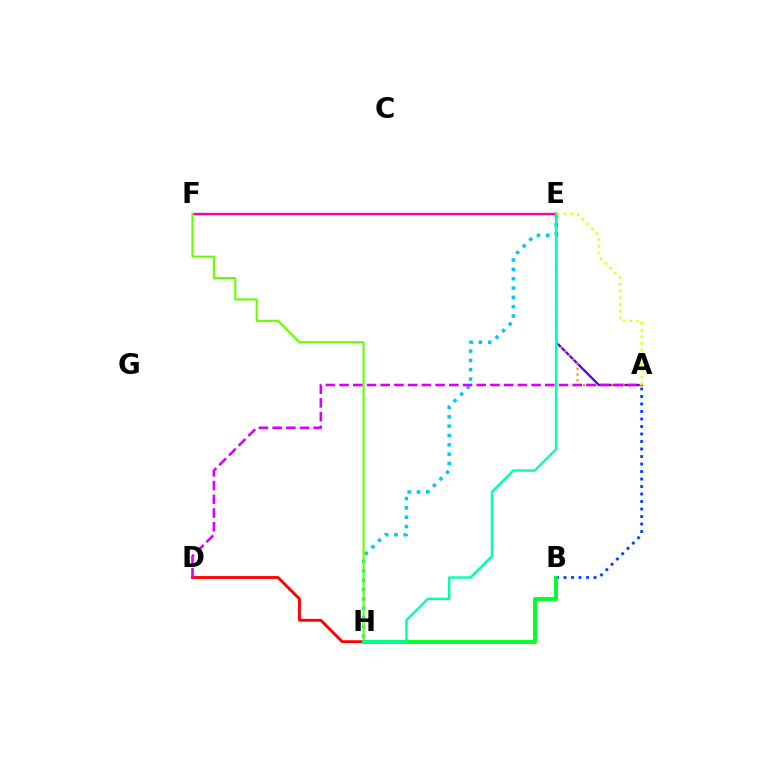{('E', 'H'): [{'color': '#00c7ff', 'line_style': 'dotted', 'thickness': 2.53}, {'color': '#00ffaf', 'line_style': 'solid', 'thickness': 1.72}], ('A', 'B'): [{'color': '#003fff', 'line_style': 'dotted', 'thickness': 2.04}], ('A', 'E'): [{'color': '#4f00ff', 'line_style': 'solid', 'thickness': 1.65}, {'color': '#ff8800', 'line_style': 'dotted', 'thickness': 1.54}, {'color': '#eeff00', 'line_style': 'dotted', 'thickness': 1.82}], ('E', 'F'): [{'color': '#ff00a0', 'line_style': 'solid', 'thickness': 1.7}], ('F', 'H'): [{'color': '#66ff00', 'line_style': 'solid', 'thickness': 1.52}], ('D', 'H'): [{'color': '#ff0000', 'line_style': 'solid', 'thickness': 2.05}], ('A', 'D'): [{'color': '#d600ff', 'line_style': 'dashed', 'thickness': 1.86}], ('B', 'H'): [{'color': '#00ff27', 'line_style': 'solid', 'thickness': 2.81}]}